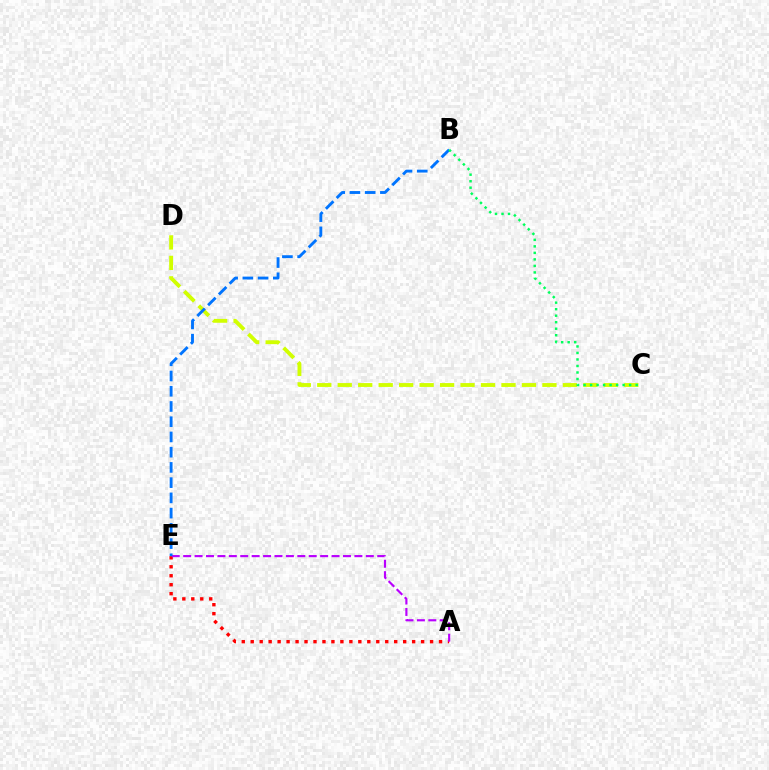{('C', 'D'): [{'color': '#d1ff00', 'line_style': 'dashed', 'thickness': 2.78}], ('A', 'E'): [{'color': '#ff0000', 'line_style': 'dotted', 'thickness': 2.44}, {'color': '#b900ff', 'line_style': 'dashed', 'thickness': 1.55}], ('B', 'E'): [{'color': '#0074ff', 'line_style': 'dashed', 'thickness': 2.07}], ('B', 'C'): [{'color': '#00ff5c', 'line_style': 'dotted', 'thickness': 1.77}]}